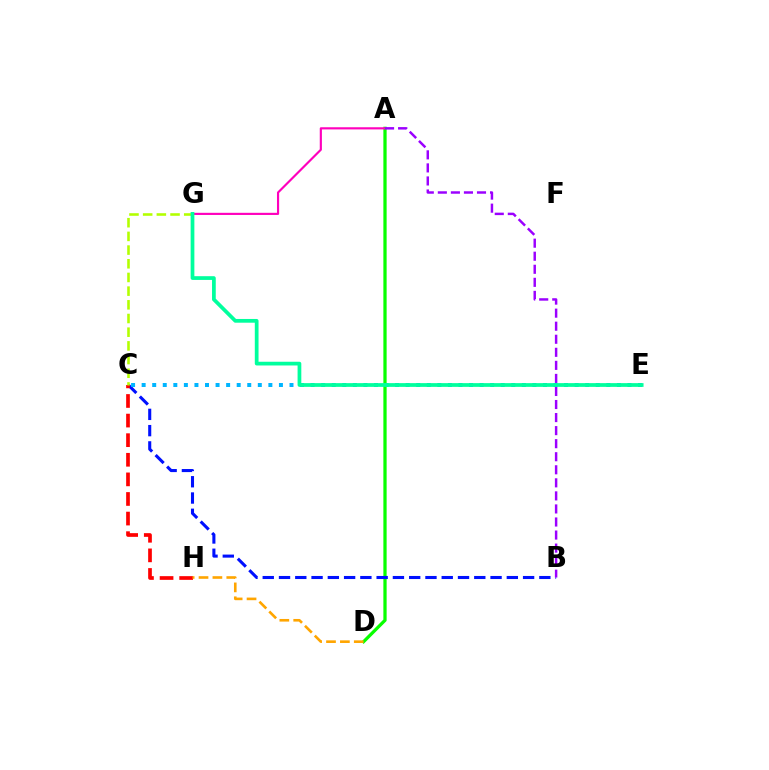{('A', 'D'): [{'color': '#08ff00', 'line_style': 'solid', 'thickness': 2.34}], ('B', 'C'): [{'color': '#0010ff', 'line_style': 'dashed', 'thickness': 2.21}], ('C', 'H'): [{'color': '#ff0000', 'line_style': 'dashed', 'thickness': 2.66}], ('C', 'E'): [{'color': '#00b5ff', 'line_style': 'dotted', 'thickness': 2.87}], ('A', 'G'): [{'color': '#ff00bd', 'line_style': 'solid', 'thickness': 1.55}], ('D', 'H'): [{'color': '#ffa500', 'line_style': 'dashed', 'thickness': 1.89}], ('A', 'B'): [{'color': '#9b00ff', 'line_style': 'dashed', 'thickness': 1.77}], ('C', 'G'): [{'color': '#b3ff00', 'line_style': 'dashed', 'thickness': 1.86}], ('E', 'G'): [{'color': '#00ff9d', 'line_style': 'solid', 'thickness': 2.69}]}